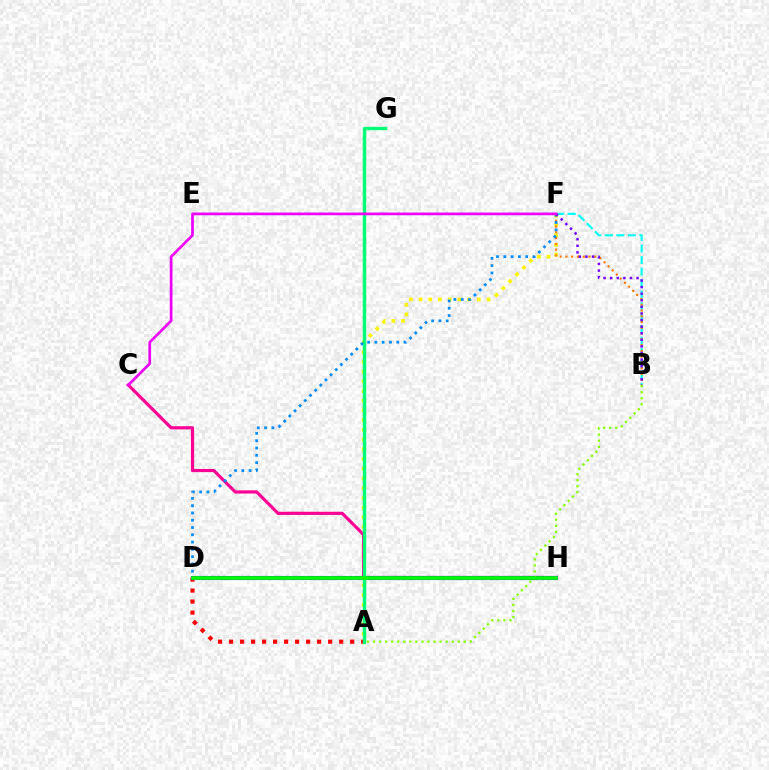{('A', 'D'): [{'color': '#ff0000', 'line_style': 'dotted', 'thickness': 2.99}], ('A', 'F'): [{'color': '#fcf500', 'line_style': 'dotted', 'thickness': 2.64}], ('B', 'F'): [{'color': '#00fff6', 'line_style': 'dashed', 'thickness': 1.56}, {'color': '#ff7c00', 'line_style': 'dotted', 'thickness': 1.57}, {'color': '#7200ff', 'line_style': 'dotted', 'thickness': 1.79}], ('C', 'H'): [{'color': '#ff0094', 'line_style': 'solid', 'thickness': 2.28}], ('D', 'H'): [{'color': '#0010ff', 'line_style': 'solid', 'thickness': 2.94}, {'color': '#08ff00', 'line_style': 'solid', 'thickness': 2.65}], ('A', 'G'): [{'color': '#00ff74', 'line_style': 'solid', 'thickness': 2.43}], ('A', 'B'): [{'color': '#84ff00', 'line_style': 'dotted', 'thickness': 1.64}], ('D', 'F'): [{'color': '#008cff', 'line_style': 'dotted', 'thickness': 1.98}], ('C', 'F'): [{'color': '#ee00ff', 'line_style': 'solid', 'thickness': 1.95}]}